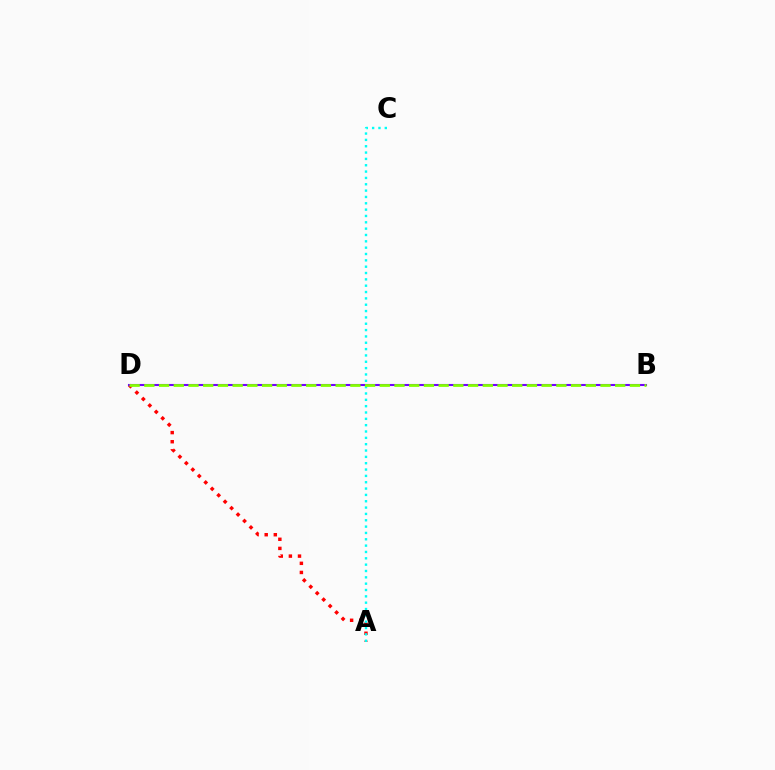{('A', 'D'): [{'color': '#ff0000', 'line_style': 'dotted', 'thickness': 2.48}], ('B', 'D'): [{'color': '#7200ff', 'line_style': 'solid', 'thickness': 1.5}, {'color': '#84ff00', 'line_style': 'dashed', 'thickness': 2.0}], ('A', 'C'): [{'color': '#00fff6', 'line_style': 'dotted', 'thickness': 1.72}]}